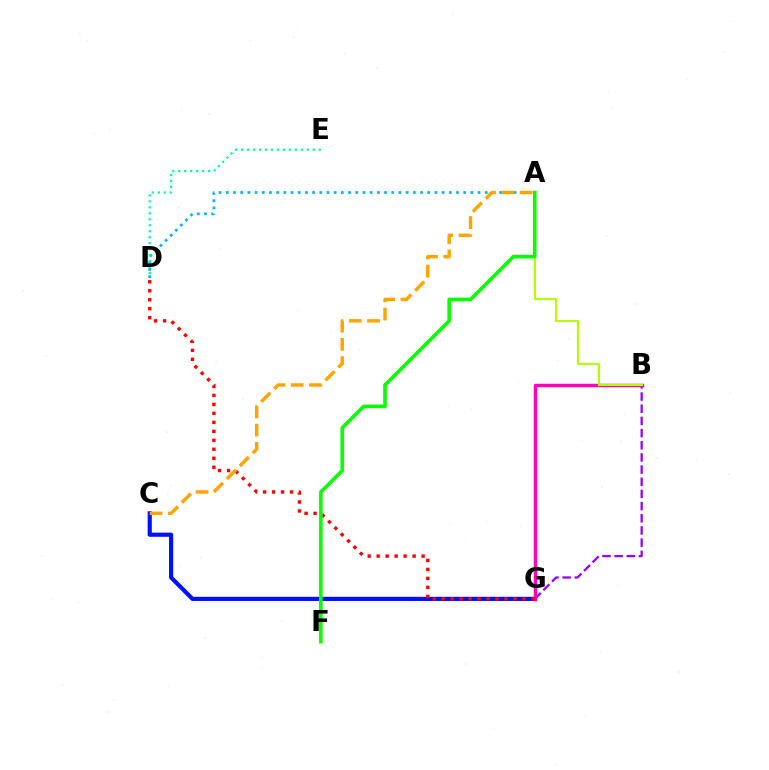{('B', 'G'): [{'color': '#9b00ff', 'line_style': 'dashed', 'thickness': 1.65}, {'color': '#ff00bd', 'line_style': 'solid', 'thickness': 2.5}], ('C', 'G'): [{'color': '#0010ff', 'line_style': 'solid', 'thickness': 2.99}], ('A', 'B'): [{'color': '#b3ff00', 'line_style': 'solid', 'thickness': 1.53}], ('D', 'G'): [{'color': '#ff0000', 'line_style': 'dotted', 'thickness': 2.44}], ('A', 'D'): [{'color': '#00b5ff', 'line_style': 'dotted', 'thickness': 1.95}], ('A', 'F'): [{'color': '#08ff00', 'line_style': 'solid', 'thickness': 2.59}], ('D', 'E'): [{'color': '#00ff9d', 'line_style': 'dotted', 'thickness': 1.62}], ('A', 'C'): [{'color': '#ffa500', 'line_style': 'dashed', 'thickness': 2.48}]}